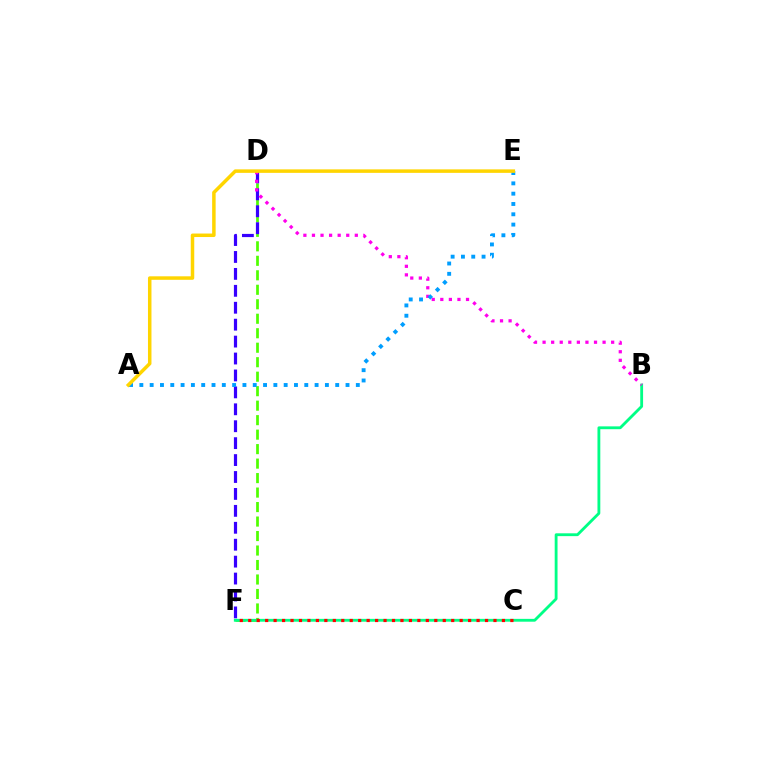{('D', 'F'): [{'color': '#4fff00', 'line_style': 'dashed', 'thickness': 1.97}, {'color': '#3700ff', 'line_style': 'dashed', 'thickness': 2.3}], ('B', 'F'): [{'color': '#00ff86', 'line_style': 'solid', 'thickness': 2.04}], ('B', 'D'): [{'color': '#ff00ed', 'line_style': 'dotted', 'thickness': 2.33}], ('A', 'E'): [{'color': '#009eff', 'line_style': 'dotted', 'thickness': 2.8}, {'color': '#ffd500', 'line_style': 'solid', 'thickness': 2.52}], ('C', 'F'): [{'color': '#ff0000', 'line_style': 'dotted', 'thickness': 2.3}]}